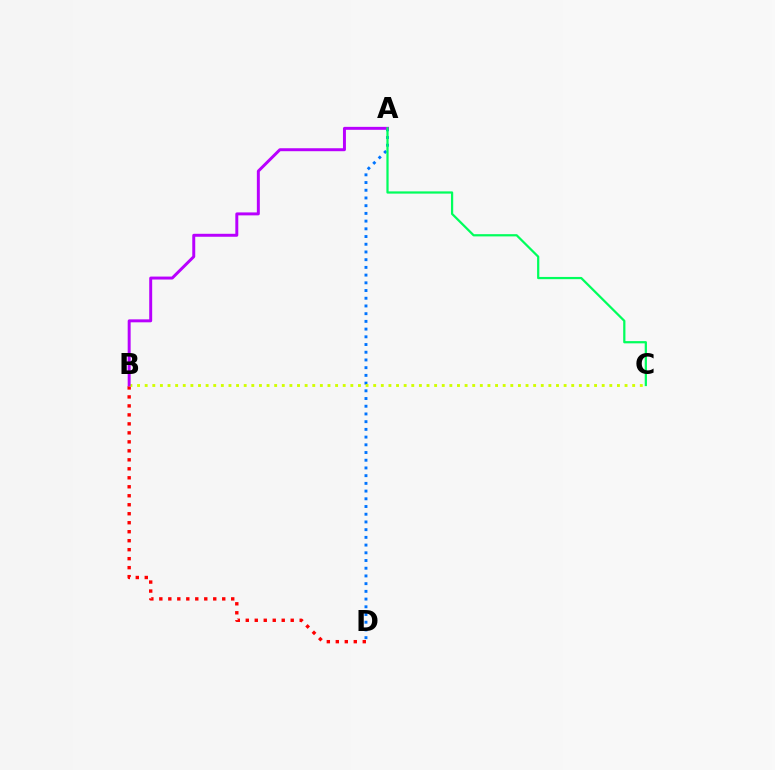{('A', 'D'): [{'color': '#0074ff', 'line_style': 'dotted', 'thickness': 2.1}], ('B', 'D'): [{'color': '#ff0000', 'line_style': 'dotted', 'thickness': 2.44}], ('B', 'C'): [{'color': '#d1ff00', 'line_style': 'dotted', 'thickness': 2.07}], ('A', 'B'): [{'color': '#b900ff', 'line_style': 'solid', 'thickness': 2.13}], ('A', 'C'): [{'color': '#00ff5c', 'line_style': 'solid', 'thickness': 1.61}]}